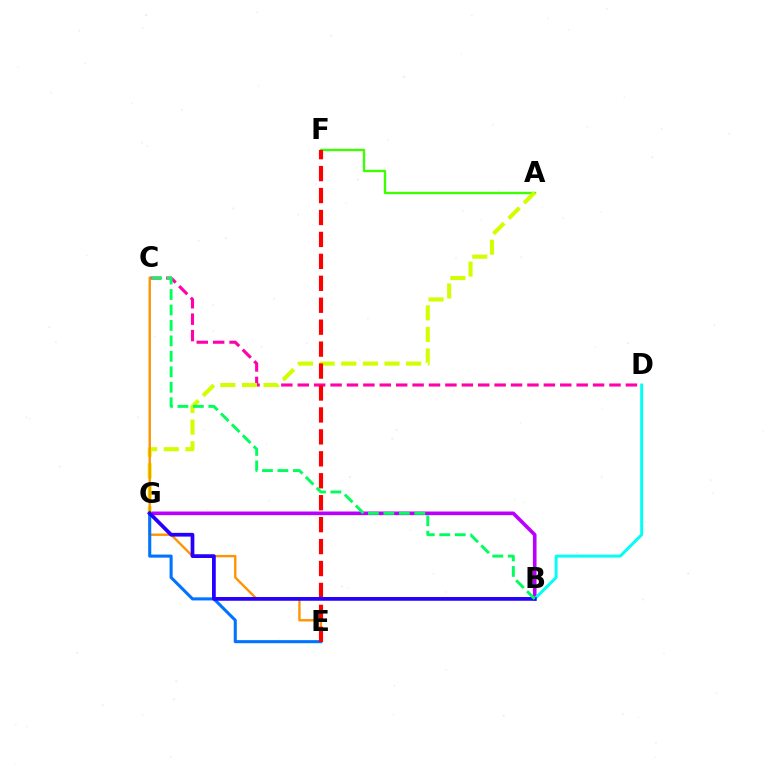{('A', 'F'): [{'color': '#3dff00', 'line_style': 'solid', 'thickness': 1.7}], ('B', 'G'): [{'color': '#b900ff', 'line_style': 'solid', 'thickness': 2.62}, {'color': '#2500ff', 'line_style': 'solid', 'thickness': 2.69}], ('C', 'D'): [{'color': '#ff00ac', 'line_style': 'dashed', 'thickness': 2.23}], ('A', 'G'): [{'color': '#d1ff00', 'line_style': 'dashed', 'thickness': 2.94}], ('C', 'E'): [{'color': '#ff9400', 'line_style': 'solid', 'thickness': 1.7}], ('E', 'G'): [{'color': '#0074ff', 'line_style': 'solid', 'thickness': 2.21}], ('E', 'F'): [{'color': '#ff0000', 'line_style': 'dashed', 'thickness': 2.98}], ('B', 'D'): [{'color': '#00fff6', 'line_style': 'solid', 'thickness': 2.12}], ('B', 'C'): [{'color': '#00ff5c', 'line_style': 'dashed', 'thickness': 2.1}]}